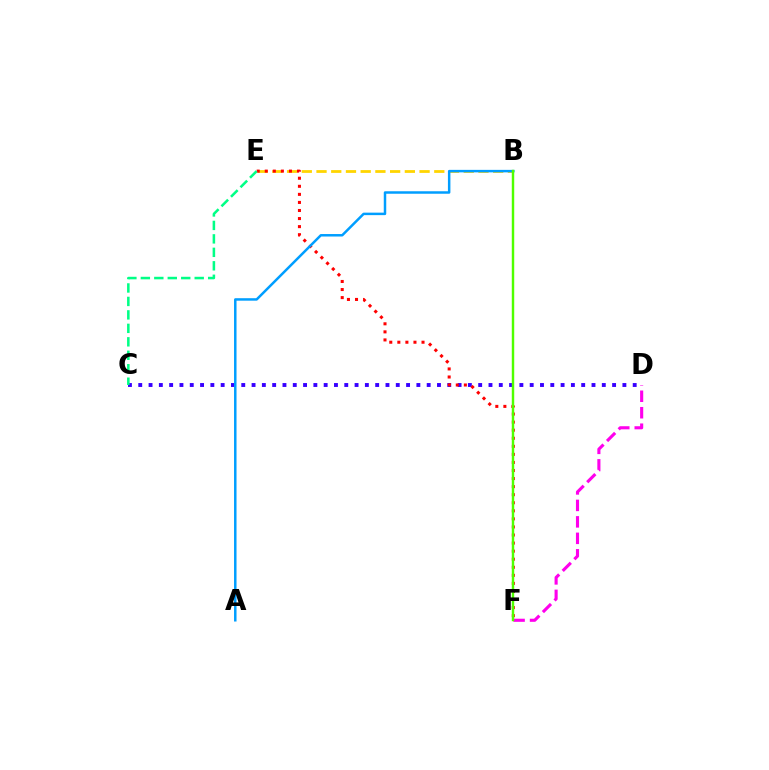{('B', 'E'): [{'color': '#ffd500', 'line_style': 'dashed', 'thickness': 2.0}], ('D', 'F'): [{'color': '#ff00ed', 'line_style': 'dashed', 'thickness': 2.24}], ('C', 'D'): [{'color': '#3700ff', 'line_style': 'dotted', 'thickness': 2.8}], ('E', 'F'): [{'color': '#ff0000', 'line_style': 'dotted', 'thickness': 2.19}], ('A', 'B'): [{'color': '#009eff', 'line_style': 'solid', 'thickness': 1.79}], ('B', 'F'): [{'color': '#4fff00', 'line_style': 'solid', 'thickness': 1.75}], ('C', 'E'): [{'color': '#00ff86', 'line_style': 'dashed', 'thickness': 1.83}]}